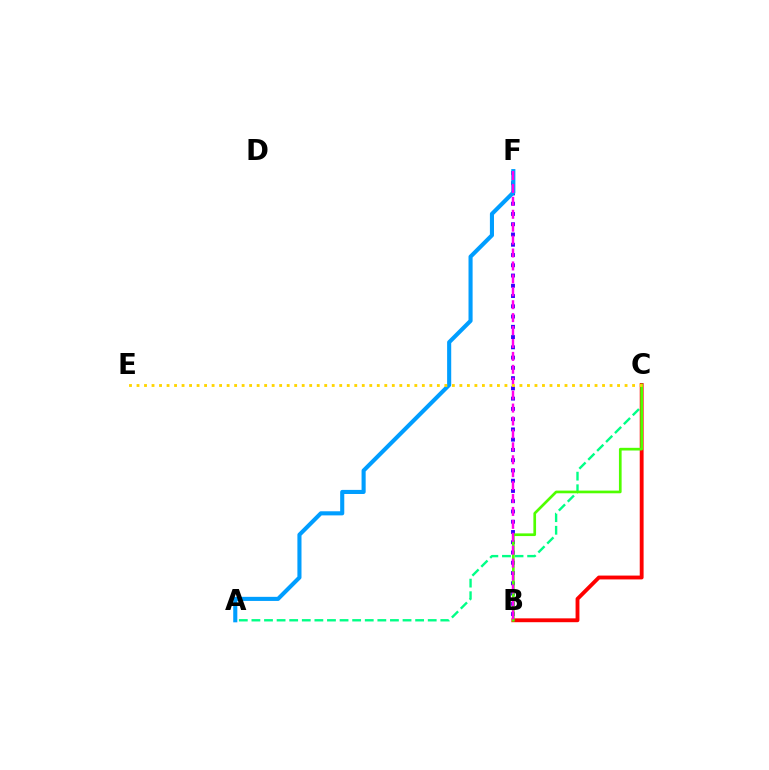{('B', 'F'): [{'color': '#3700ff', 'line_style': 'dotted', 'thickness': 2.79}, {'color': '#ff00ed', 'line_style': 'dashed', 'thickness': 1.76}], ('A', 'C'): [{'color': '#00ff86', 'line_style': 'dashed', 'thickness': 1.71}], ('A', 'F'): [{'color': '#009eff', 'line_style': 'solid', 'thickness': 2.95}], ('B', 'C'): [{'color': '#ff0000', 'line_style': 'solid', 'thickness': 2.77}, {'color': '#4fff00', 'line_style': 'solid', 'thickness': 1.93}], ('C', 'E'): [{'color': '#ffd500', 'line_style': 'dotted', 'thickness': 2.04}]}